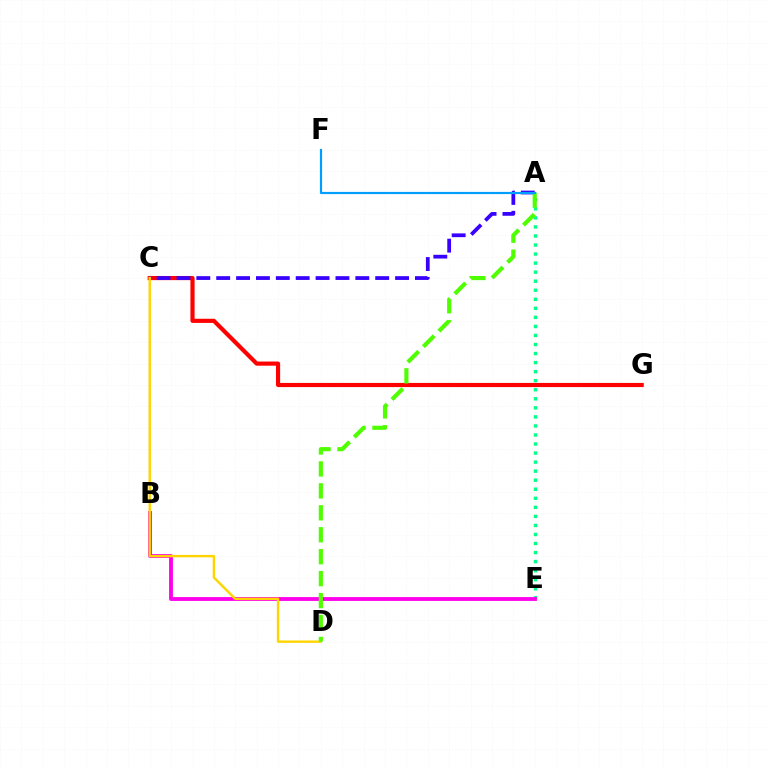{('C', 'G'): [{'color': '#ff0000', 'line_style': 'solid', 'thickness': 2.99}], ('A', 'E'): [{'color': '#00ff86', 'line_style': 'dotted', 'thickness': 2.46}], ('A', 'C'): [{'color': '#3700ff', 'line_style': 'dashed', 'thickness': 2.7}], ('B', 'E'): [{'color': '#ff00ed', 'line_style': 'solid', 'thickness': 2.76}], ('C', 'D'): [{'color': '#ffd500', 'line_style': 'solid', 'thickness': 1.74}], ('A', 'D'): [{'color': '#4fff00', 'line_style': 'dashed', 'thickness': 2.98}], ('A', 'F'): [{'color': '#009eff', 'line_style': 'solid', 'thickness': 1.58}]}